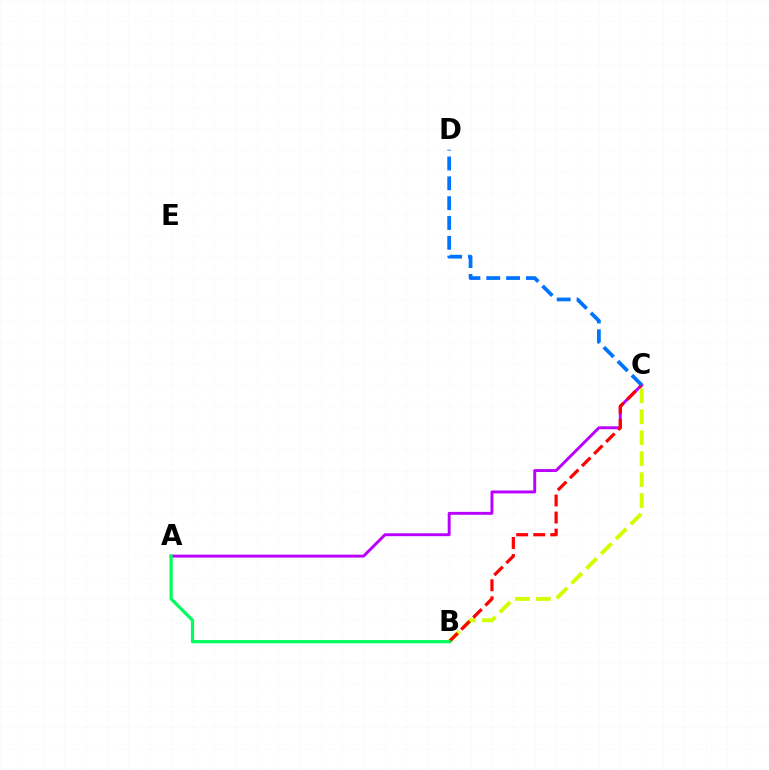{('B', 'C'): [{'color': '#d1ff00', 'line_style': 'dashed', 'thickness': 2.84}, {'color': '#ff0000', 'line_style': 'dashed', 'thickness': 2.32}], ('A', 'C'): [{'color': '#b900ff', 'line_style': 'solid', 'thickness': 2.11}], ('A', 'B'): [{'color': '#00ff5c', 'line_style': 'solid', 'thickness': 2.3}], ('C', 'D'): [{'color': '#0074ff', 'line_style': 'dashed', 'thickness': 2.69}]}